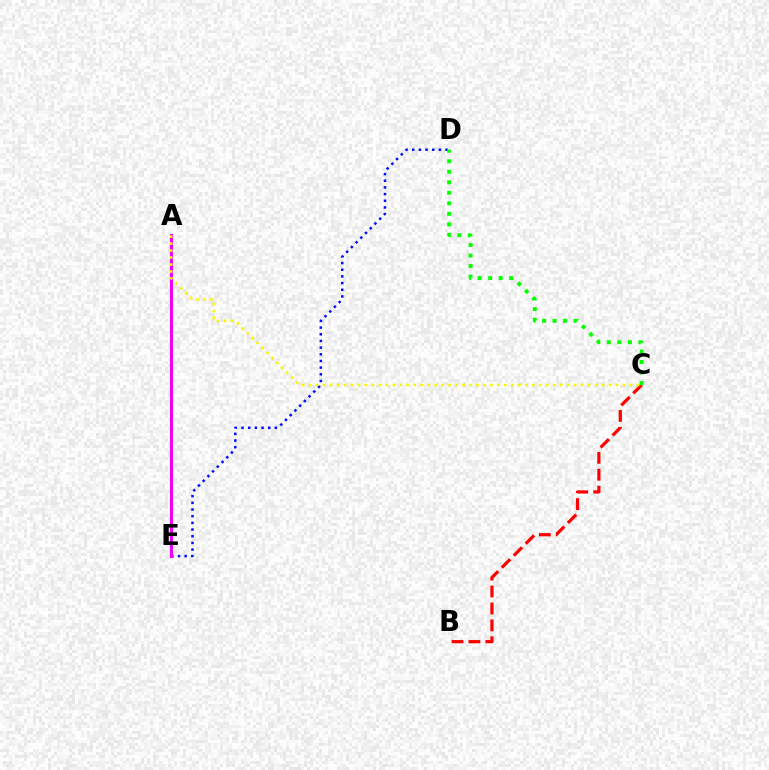{('A', 'E'): [{'color': '#00fff6', 'line_style': 'solid', 'thickness': 1.68}, {'color': '#ee00ff', 'line_style': 'solid', 'thickness': 2.14}], ('D', 'E'): [{'color': '#0010ff', 'line_style': 'dotted', 'thickness': 1.81}], ('B', 'C'): [{'color': '#ff0000', 'line_style': 'dashed', 'thickness': 2.3}], ('A', 'C'): [{'color': '#fcf500', 'line_style': 'dotted', 'thickness': 1.9}], ('C', 'D'): [{'color': '#08ff00', 'line_style': 'dotted', 'thickness': 2.86}]}